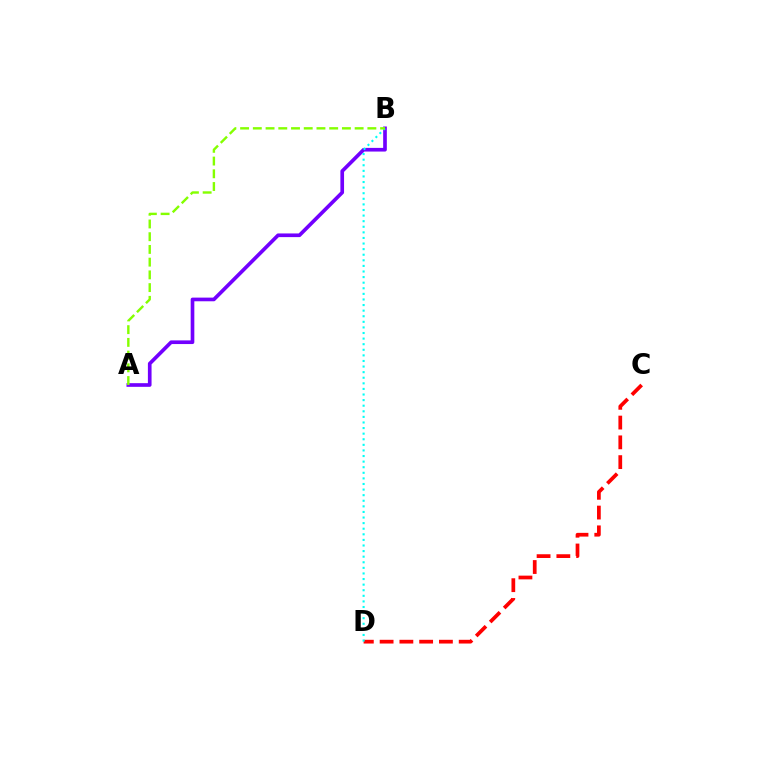{('A', 'B'): [{'color': '#7200ff', 'line_style': 'solid', 'thickness': 2.64}, {'color': '#84ff00', 'line_style': 'dashed', 'thickness': 1.73}], ('C', 'D'): [{'color': '#ff0000', 'line_style': 'dashed', 'thickness': 2.69}], ('B', 'D'): [{'color': '#00fff6', 'line_style': 'dotted', 'thickness': 1.52}]}